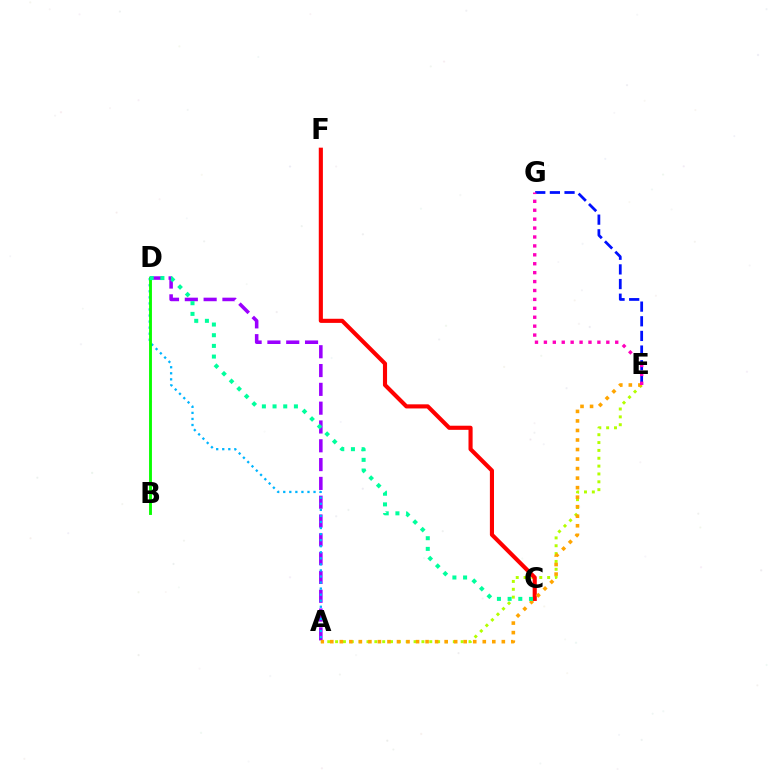{('A', 'D'): [{'color': '#9b00ff', 'line_style': 'dashed', 'thickness': 2.56}, {'color': '#00b5ff', 'line_style': 'dotted', 'thickness': 1.65}], ('A', 'E'): [{'color': '#b3ff00', 'line_style': 'dotted', 'thickness': 2.13}, {'color': '#ffa500', 'line_style': 'dotted', 'thickness': 2.59}], ('E', 'G'): [{'color': '#0010ff', 'line_style': 'dashed', 'thickness': 1.99}, {'color': '#ff00bd', 'line_style': 'dotted', 'thickness': 2.42}], ('B', 'D'): [{'color': '#08ff00', 'line_style': 'solid', 'thickness': 2.06}], ('C', 'F'): [{'color': '#ff0000', 'line_style': 'solid', 'thickness': 2.96}], ('C', 'D'): [{'color': '#00ff9d', 'line_style': 'dotted', 'thickness': 2.9}]}